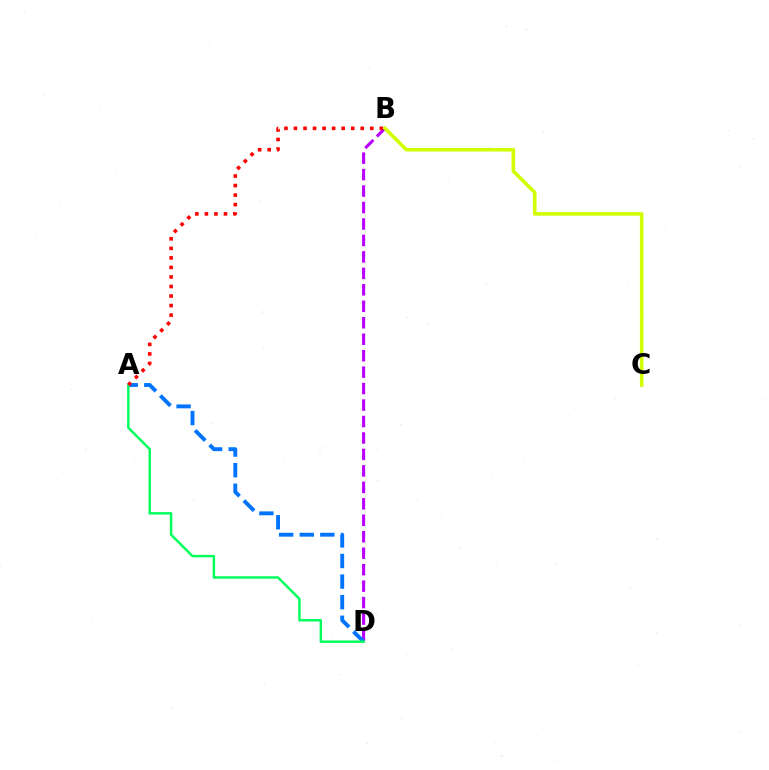{('B', 'D'): [{'color': '#b900ff', 'line_style': 'dashed', 'thickness': 2.24}], ('A', 'D'): [{'color': '#0074ff', 'line_style': 'dashed', 'thickness': 2.8}, {'color': '#00ff5c', 'line_style': 'solid', 'thickness': 1.77}], ('A', 'B'): [{'color': '#ff0000', 'line_style': 'dotted', 'thickness': 2.59}], ('B', 'C'): [{'color': '#d1ff00', 'line_style': 'solid', 'thickness': 2.58}]}